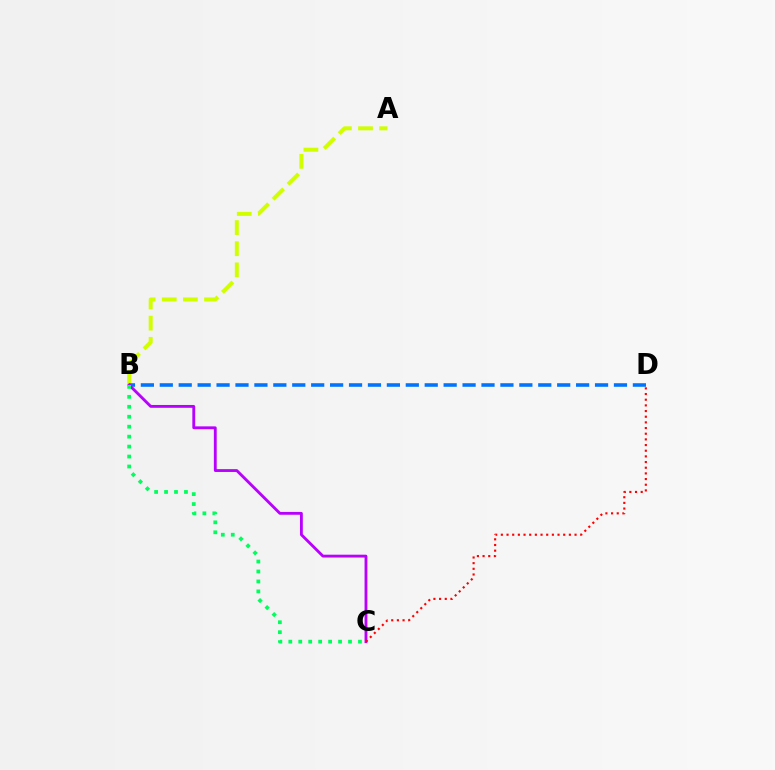{('A', 'B'): [{'color': '#d1ff00', 'line_style': 'dashed', 'thickness': 2.87}], ('B', 'D'): [{'color': '#0074ff', 'line_style': 'dashed', 'thickness': 2.57}], ('B', 'C'): [{'color': '#b900ff', 'line_style': 'solid', 'thickness': 2.05}, {'color': '#00ff5c', 'line_style': 'dotted', 'thickness': 2.7}], ('C', 'D'): [{'color': '#ff0000', 'line_style': 'dotted', 'thickness': 1.54}]}